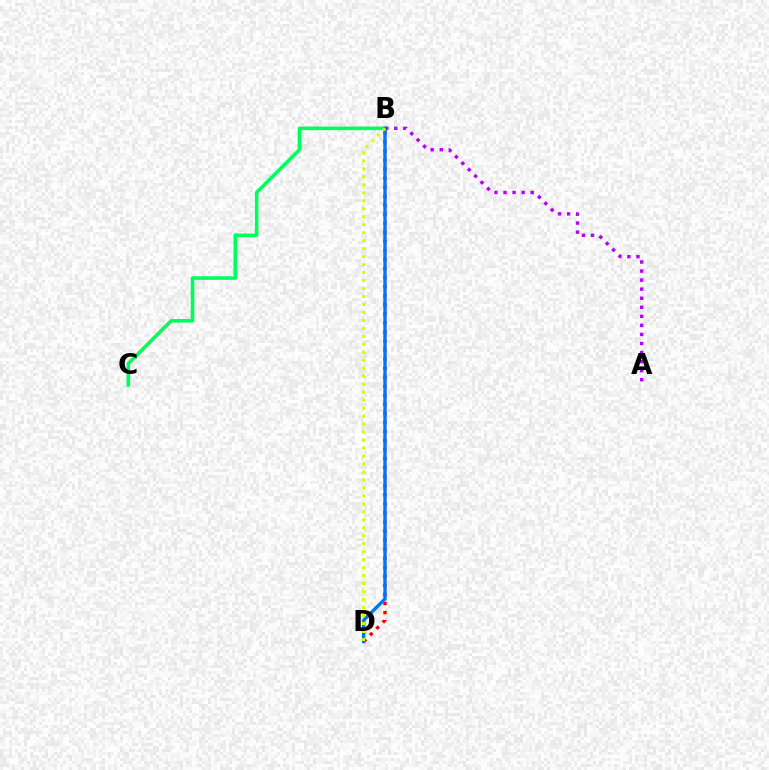{('B', 'C'): [{'color': '#00ff5c', 'line_style': 'solid', 'thickness': 2.58}], ('B', 'D'): [{'color': '#ff0000', 'line_style': 'dotted', 'thickness': 2.46}, {'color': '#0074ff', 'line_style': 'solid', 'thickness': 2.41}, {'color': '#d1ff00', 'line_style': 'dotted', 'thickness': 2.17}], ('A', 'B'): [{'color': '#b900ff', 'line_style': 'dotted', 'thickness': 2.46}]}